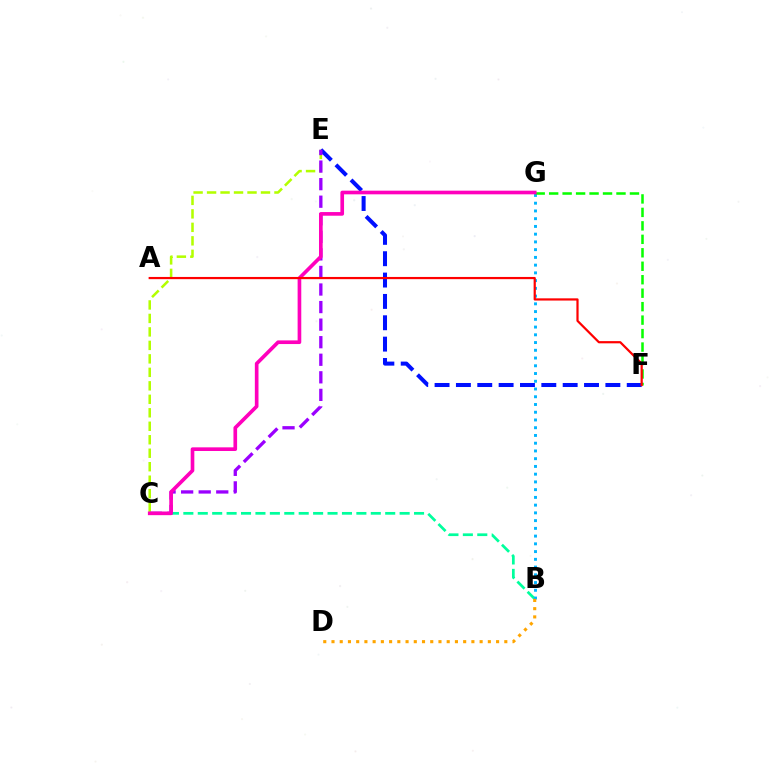{('C', 'E'): [{'color': '#b3ff00', 'line_style': 'dashed', 'thickness': 1.83}, {'color': '#9b00ff', 'line_style': 'dashed', 'thickness': 2.39}], ('B', 'C'): [{'color': '#00ff9d', 'line_style': 'dashed', 'thickness': 1.96}], ('E', 'F'): [{'color': '#0010ff', 'line_style': 'dashed', 'thickness': 2.9}], ('B', 'G'): [{'color': '#00b5ff', 'line_style': 'dotted', 'thickness': 2.1}], ('B', 'D'): [{'color': '#ffa500', 'line_style': 'dotted', 'thickness': 2.24}], ('F', 'G'): [{'color': '#08ff00', 'line_style': 'dashed', 'thickness': 1.83}], ('C', 'G'): [{'color': '#ff00bd', 'line_style': 'solid', 'thickness': 2.63}], ('A', 'F'): [{'color': '#ff0000', 'line_style': 'solid', 'thickness': 1.59}]}